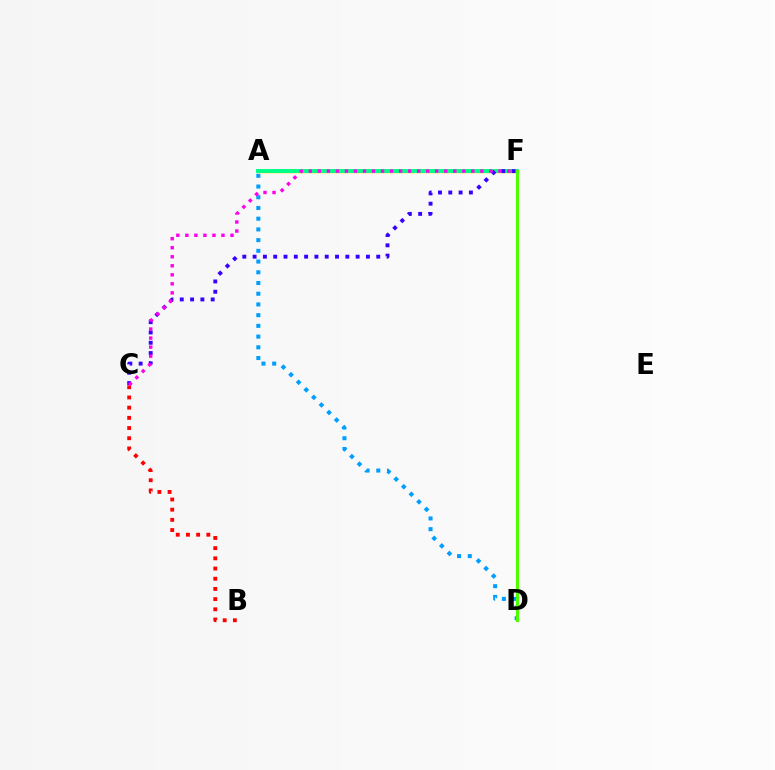{('A', 'D'): [{'color': '#009eff', 'line_style': 'dotted', 'thickness': 2.91}], ('A', 'F'): [{'color': '#ffd500', 'line_style': 'solid', 'thickness': 2.51}, {'color': '#00ff86', 'line_style': 'solid', 'thickness': 2.83}], ('B', 'C'): [{'color': '#ff0000', 'line_style': 'dotted', 'thickness': 2.77}], ('C', 'F'): [{'color': '#3700ff', 'line_style': 'dotted', 'thickness': 2.8}, {'color': '#ff00ed', 'line_style': 'dotted', 'thickness': 2.45}], ('D', 'F'): [{'color': '#4fff00', 'line_style': 'solid', 'thickness': 2.24}]}